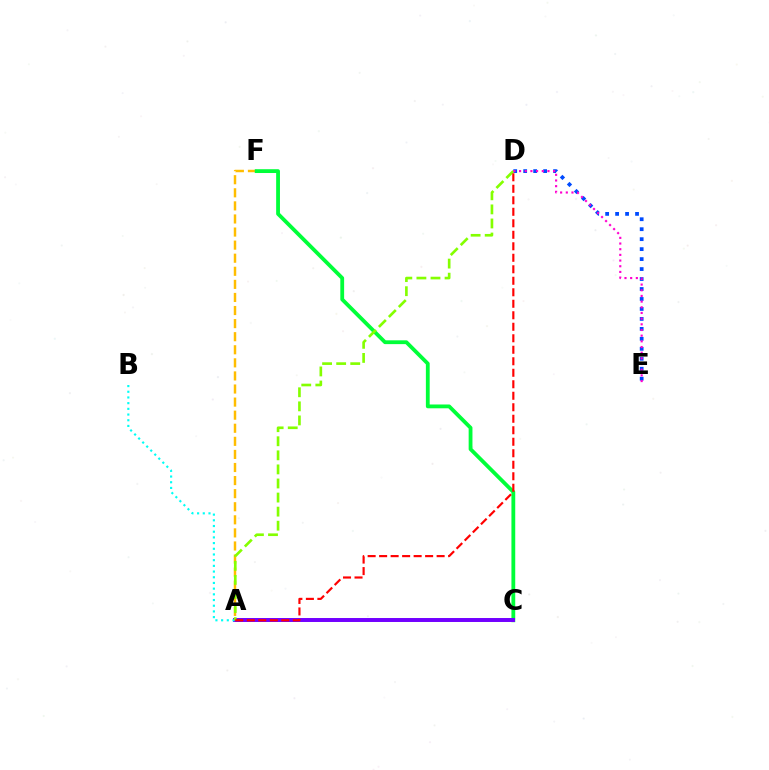{('A', 'F'): [{'color': '#ffbd00', 'line_style': 'dashed', 'thickness': 1.78}], ('D', 'E'): [{'color': '#004bff', 'line_style': 'dotted', 'thickness': 2.71}, {'color': '#ff00cf', 'line_style': 'dotted', 'thickness': 1.54}], ('C', 'F'): [{'color': '#00ff39', 'line_style': 'solid', 'thickness': 2.74}], ('A', 'C'): [{'color': '#7200ff', 'line_style': 'solid', 'thickness': 2.85}], ('A', 'B'): [{'color': '#00fff6', 'line_style': 'dotted', 'thickness': 1.55}], ('A', 'D'): [{'color': '#84ff00', 'line_style': 'dashed', 'thickness': 1.91}, {'color': '#ff0000', 'line_style': 'dashed', 'thickness': 1.56}]}